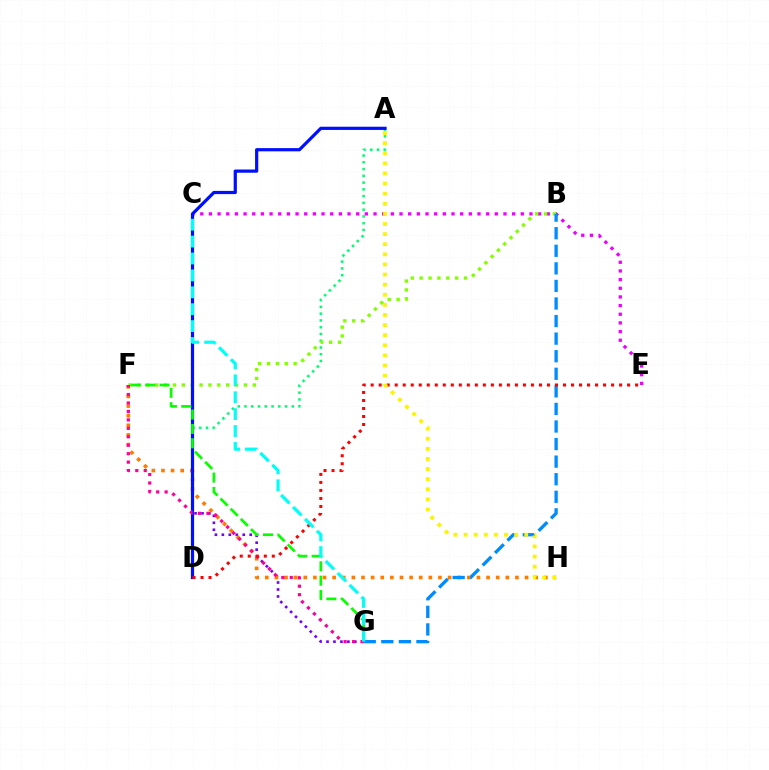{('C', 'G'): [{'color': '#7200ff', 'line_style': 'dotted', 'thickness': 1.89}, {'color': '#00fff6', 'line_style': 'dashed', 'thickness': 2.3}], ('A', 'D'): [{'color': '#00ff74', 'line_style': 'dotted', 'thickness': 1.84}, {'color': '#0010ff', 'line_style': 'solid', 'thickness': 2.31}], ('C', 'E'): [{'color': '#ee00ff', 'line_style': 'dotted', 'thickness': 2.35}], ('B', 'F'): [{'color': '#84ff00', 'line_style': 'dotted', 'thickness': 2.41}], ('F', 'H'): [{'color': '#ff7c00', 'line_style': 'dotted', 'thickness': 2.61}], ('F', 'G'): [{'color': '#08ff00', 'line_style': 'dashed', 'thickness': 1.95}, {'color': '#ff0094', 'line_style': 'dotted', 'thickness': 2.3}], ('B', 'G'): [{'color': '#008cff', 'line_style': 'dashed', 'thickness': 2.39}], ('D', 'E'): [{'color': '#ff0000', 'line_style': 'dotted', 'thickness': 2.18}], ('A', 'H'): [{'color': '#fcf500', 'line_style': 'dotted', 'thickness': 2.75}]}